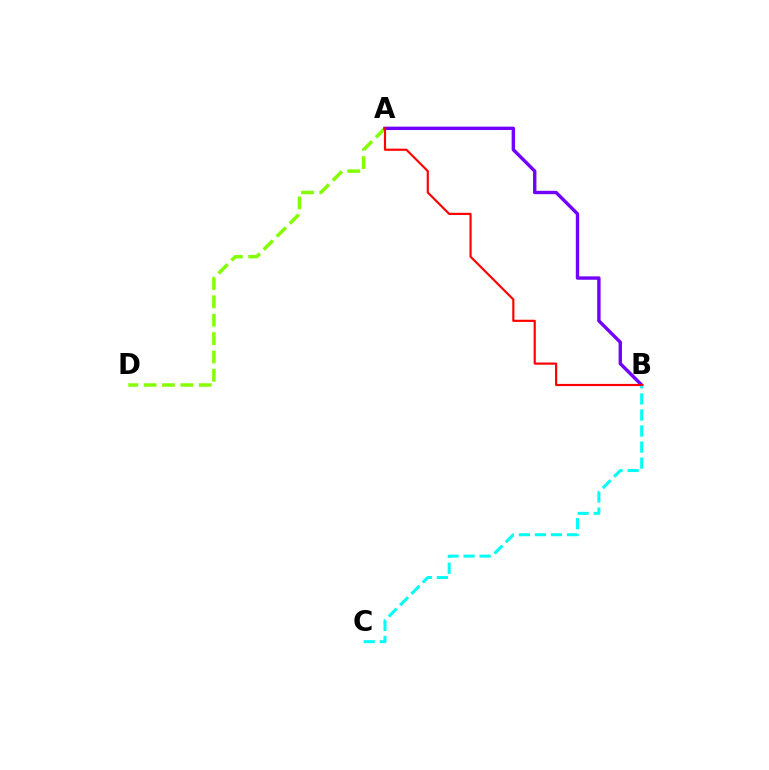{('A', 'D'): [{'color': '#84ff00', 'line_style': 'dashed', 'thickness': 2.5}], ('A', 'B'): [{'color': '#7200ff', 'line_style': 'solid', 'thickness': 2.44}, {'color': '#ff0000', 'line_style': 'solid', 'thickness': 1.56}], ('B', 'C'): [{'color': '#00fff6', 'line_style': 'dashed', 'thickness': 2.18}]}